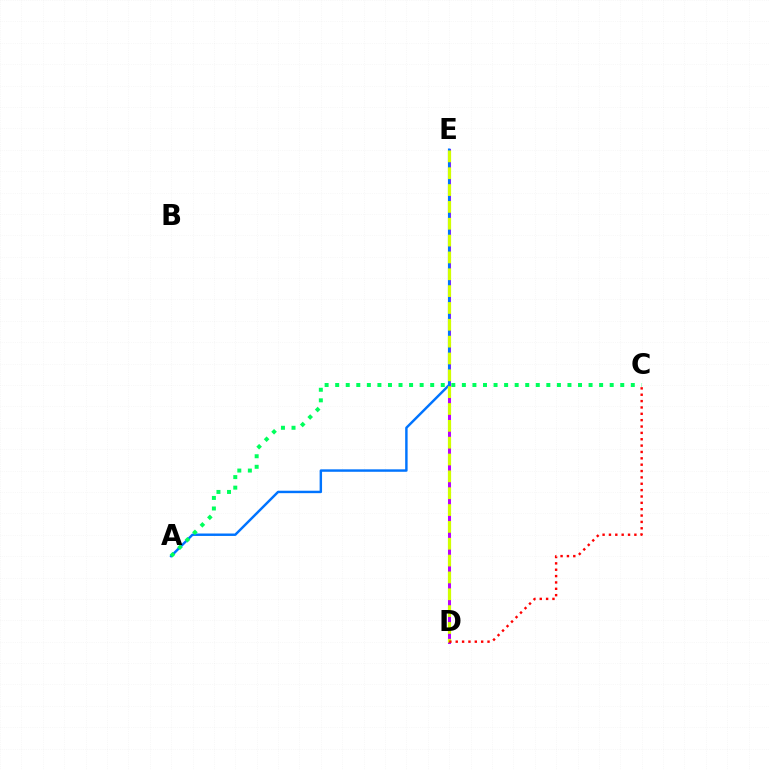{('D', 'E'): [{'color': '#b900ff', 'line_style': 'solid', 'thickness': 2.18}, {'color': '#d1ff00', 'line_style': 'dashed', 'thickness': 2.29}], ('A', 'E'): [{'color': '#0074ff', 'line_style': 'solid', 'thickness': 1.76}], ('C', 'D'): [{'color': '#ff0000', 'line_style': 'dotted', 'thickness': 1.73}], ('A', 'C'): [{'color': '#00ff5c', 'line_style': 'dotted', 'thickness': 2.87}]}